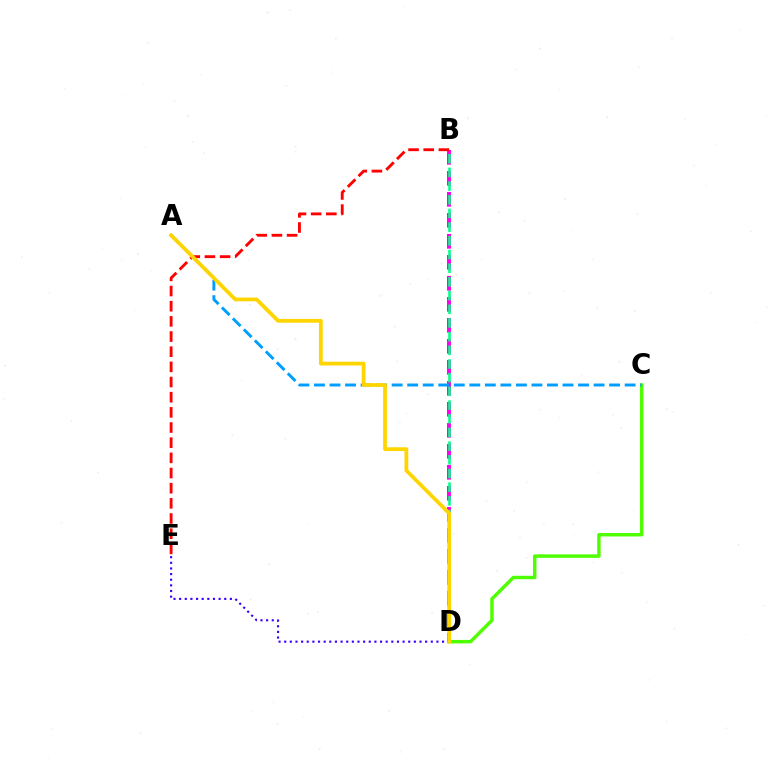{('C', 'D'): [{'color': '#4fff00', 'line_style': 'solid', 'thickness': 2.49}], ('B', 'D'): [{'color': '#ff00ed', 'line_style': 'dashed', 'thickness': 2.85}, {'color': '#00ff86', 'line_style': 'dashed', 'thickness': 1.86}], ('A', 'C'): [{'color': '#009eff', 'line_style': 'dashed', 'thickness': 2.11}], ('D', 'E'): [{'color': '#3700ff', 'line_style': 'dotted', 'thickness': 1.53}], ('B', 'E'): [{'color': '#ff0000', 'line_style': 'dashed', 'thickness': 2.06}], ('A', 'D'): [{'color': '#ffd500', 'line_style': 'solid', 'thickness': 2.72}]}